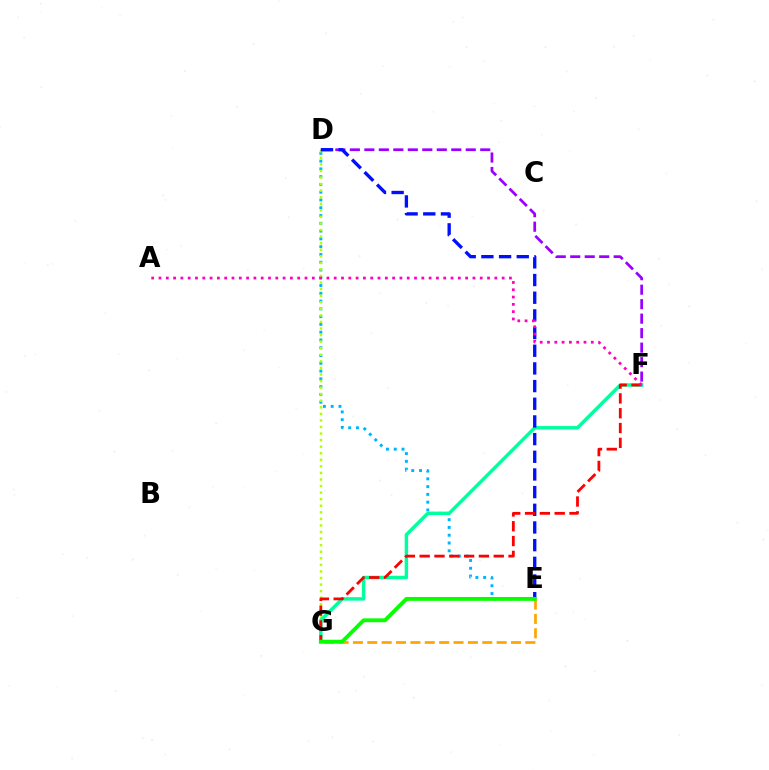{('D', 'E'): [{'color': '#00b5ff', 'line_style': 'dotted', 'thickness': 2.11}, {'color': '#0010ff', 'line_style': 'dashed', 'thickness': 2.4}], ('D', 'G'): [{'color': '#b3ff00', 'line_style': 'dotted', 'thickness': 1.78}], ('D', 'F'): [{'color': '#9b00ff', 'line_style': 'dashed', 'thickness': 1.97}], ('F', 'G'): [{'color': '#00ff9d', 'line_style': 'solid', 'thickness': 2.48}, {'color': '#ff0000', 'line_style': 'dashed', 'thickness': 2.01}], ('E', 'G'): [{'color': '#ffa500', 'line_style': 'dashed', 'thickness': 1.95}, {'color': '#08ff00', 'line_style': 'solid', 'thickness': 2.78}], ('A', 'F'): [{'color': '#ff00bd', 'line_style': 'dotted', 'thickness': 1.98}]}